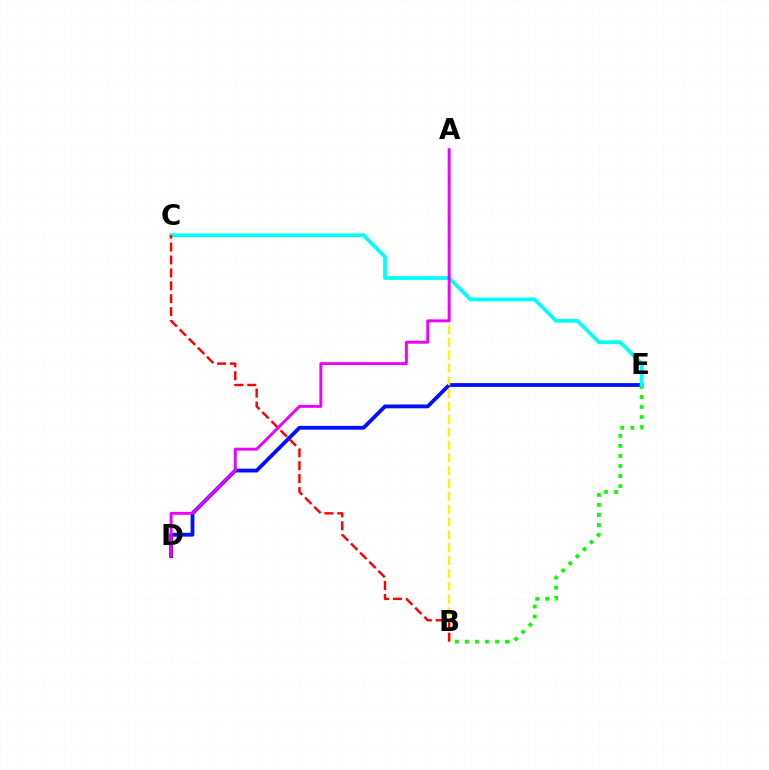{('D', 'E'): [{'color': '#0010ff', 'line_style': 'solid', 'thickness': 2.74}], ('A', 'B'): [{'color': '#fcf500', 'line_style': 'dashed', 'thickness': 1.74}], ('B', 'E'): [{'color': '#08ff00', 'line_style': 'dotted', 'thickness': 2.73}], ('C', 'E'): [{'color': '#00fff6', 'line_style': 'solid', 'thickness': 2.69}], ('B', 'C'): [{'color': '#ff0000', 'line_style': 'dashed', 'thickness': 1.75}], ('A', 'D'): [{'color': '#ee00ff', 'line_style': 'solid', 'thickness': 2.1}]}